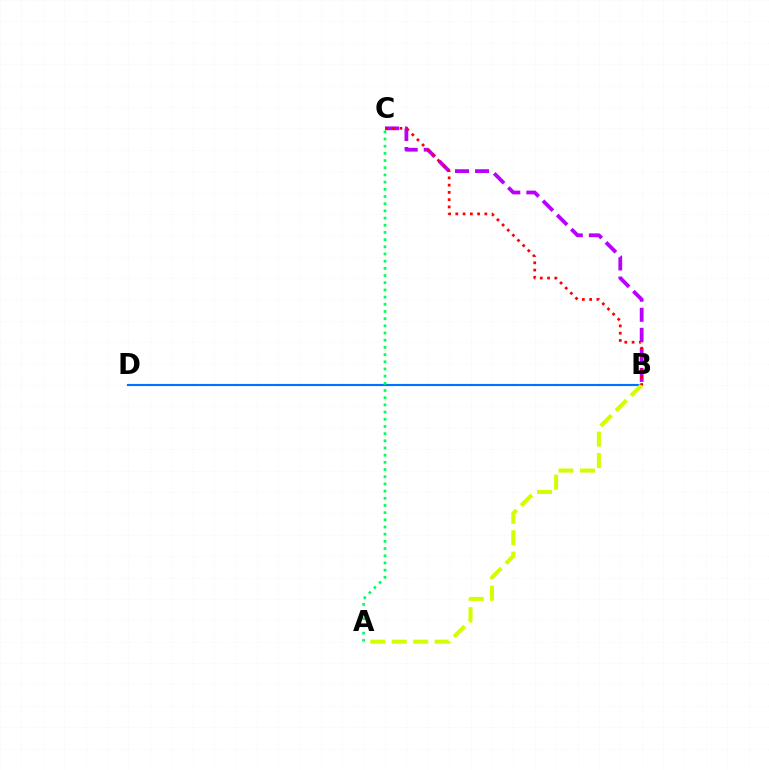{('B', 'D'): [{'color': '#0074ff', 'line_style': 'solid', 'thickness': 1.55}], ('B', 'C'): [{'color': '#b900ff', 'line_style': 'dashed', 'thickness': 2.72}, {'color': '#ff0000', 'line_style': 'dotted', 'thickness': 1.98}], ('A', 'C'): [{'color': '#00ff5c', 'line_style': 'dotted', 'thickness': 1.95}], ('A', 'B'): [{'color': '#d1ff00', 'line_style': 'dashed', 'thickness': 2.91}]}